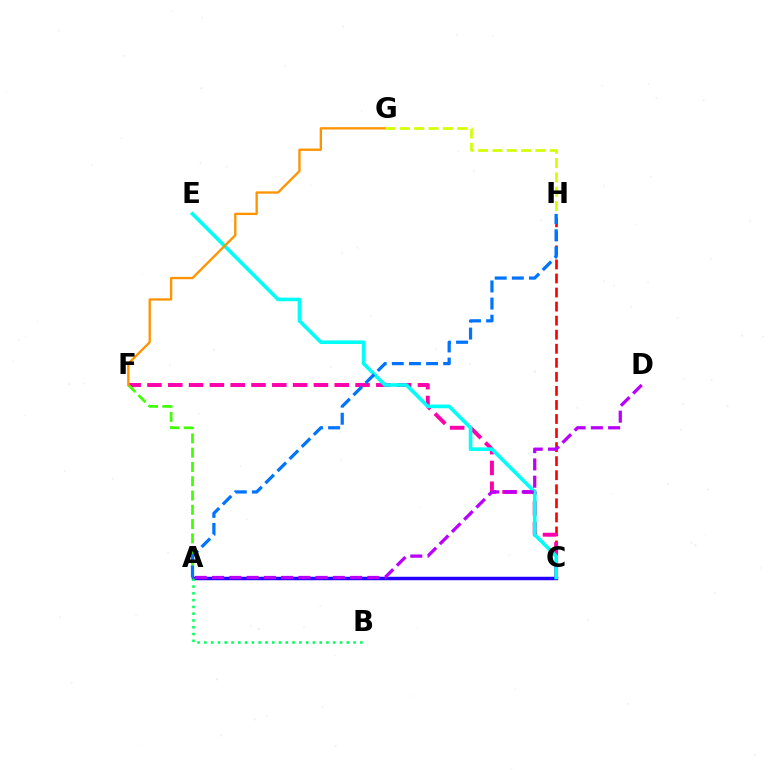{('C', 'H'): [{'color': '#ff0000', 'line_style': 'dashed', 'thickness': 1.91}], ('C', 'F'): [{'color': '#ff00ac', 'line_style': 'dashed', 'thickness': 2.83}], ('A', 'C'): [{'color': '#2500ff', 'line_style': 'solid', 'thickness': 2.49}], ('C', 'E'): [{'color': '#00fff6', 'line_style': 'solid', 'thickness': 2.6}], ('A', 'F'): [{'color': '#3dff00', 'line_style': 'dashed', 'thickness': 1.94}], ('A', 'D'): [{'color': '#b900ff', 'line_style': 'dashed', 'thickness': 2.34}], ('A', 'H'): [{'color': '#0074ff', 'line_style': 'dashed', 'thickness': 2.33}], ('F', 'G'): [{'color': '#ff9400', 'line_style': 'solid', 'thickness': 1.68}], ('A', 'B'): [{'color': '#00ff5c', 'line_style': 'dotted', 'thickness': 1.84}], ('G', 'H'): [{'color': '#d1ff00', 'line_style': 'dashed', 'thickness': 1.95}]}